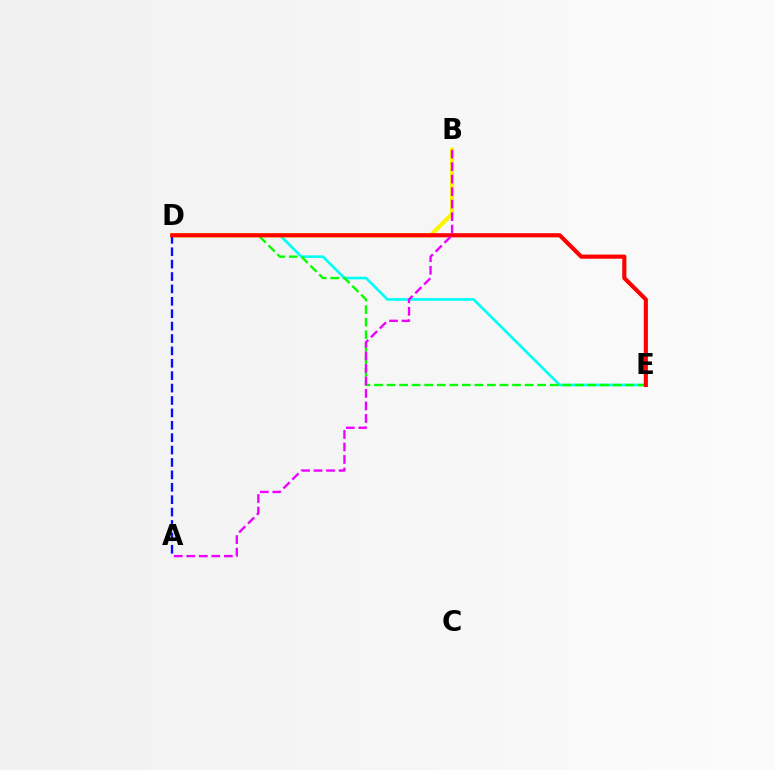{('D', 'E'): [{'color': '#00fff6', 'line_style': 'solid', 'thickness': 1.9}, {'color': '#08ff00', 'line_style': 'dashed', 'thickness': 1.71}, {'color': '#ff0000', 'line_style': 'solid', 'thickness': 2.97}], ('B', 'D'): [{'color': '#fcf500', 'line_style': 'solid', 'thickness': 2.99}], ('A', 'D'): [{'color': '#0010ff', 'line_style': 'dashed', 'thickness': 1.68}], ('A', 'B'): [{'color': '#ee00ff', 'line_style': 'dashed', 'thickness': 1.7}]}